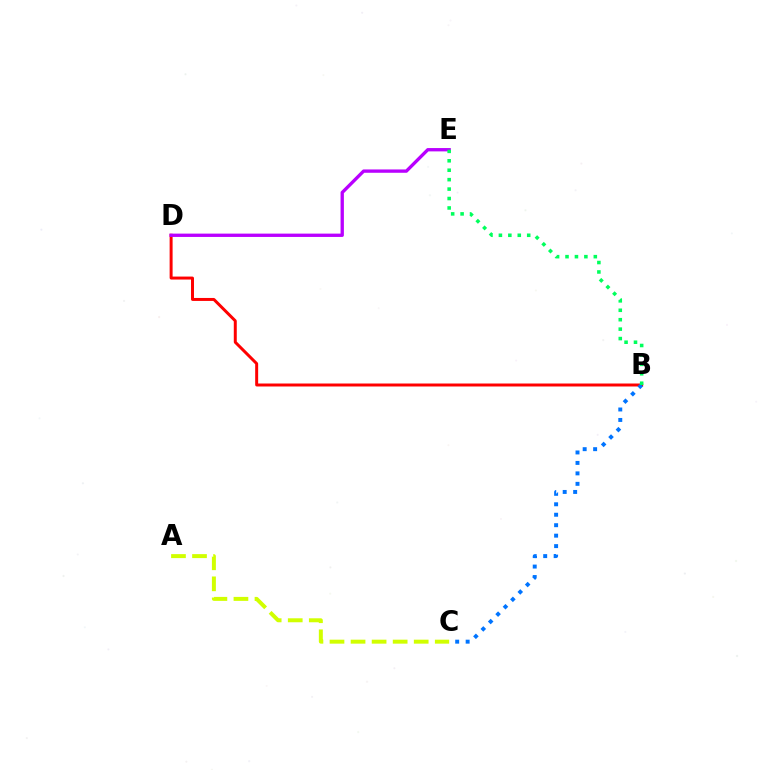{('B', 'D'): [{'color': '#ff0000', 'line_style': 'solid', 'thickness': 2.14}], ('D', 'E'): [{'color': '#b900ff', 'line_style': 'solid', 'thickness': 2.4}], ('B', 'C'): [{'color': '#0074ff', 'line_style': 'dotted', 'thickness': 2.84}], ('A', 'C'): [{'color': '#d1ff00', 'line_style': 'dashed', 'thickness': 2.86}], ('B', 'E'): [{'color': '#00ff5c', 'line_style': 'dotted', 'thickness': 2.56}]}